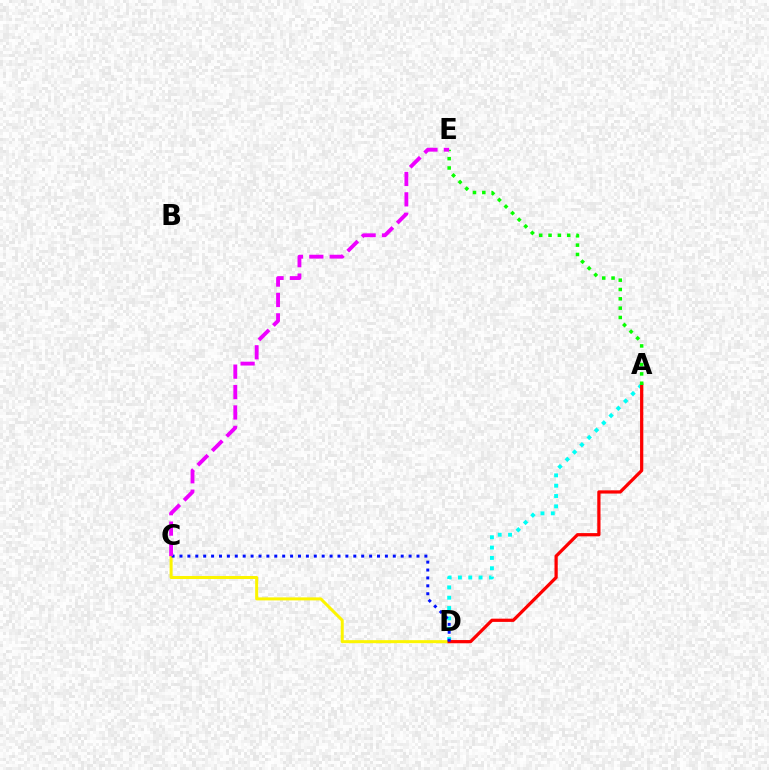{('C', 'D'): [{'color': '#fcf500', 'line_style': 'solid', 'thickness': 2.17}, {'color': '#0010ff', 'line_style': 'dotted', 'thickness': 2.15}], ('A', 'D'): [{'color': '#00fff6', 'line_style': 'dotted', 'thickness': 2.8}, {'color': '#ff0000', 'line_style': 'solid', 'thickness': 2.33}], ('A', 'E'): [{'color': '#08ff00', 'line_style': 'dotted', 'thickness': 2.53}], ('C', 'E'): [{'color': '#ee00ff', 'line_style': 'dashed', 'thickness': 2.77}]}